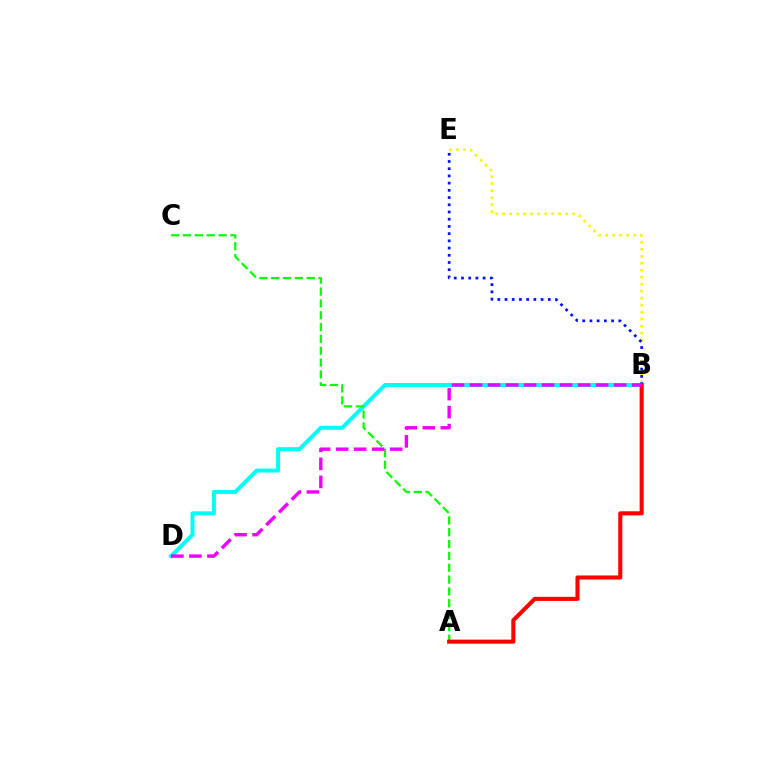{('B', 'D'): [{'color': '#00fff6', 'line_style': 'solid', 'thickness': 2.87}, {'color': '#ee00ff', 'line_style': 'dashed', 'thickness': 2.45}], ('A', 'C'): [{'color': '#08ff00', 'line_style': 'dashed', 'thickness': 1.61}], ('B', 'E'): [{'color': '#fcf500', 'line_style': 'dotted', 'thickness': 1.9}, {'color': '#0010ff', 'line_style': 'dotted', 'thickness': 1.96}], ('A', 'B'): [{'color': '#ff0000', 'line_style': 'solid', 'thickness': 2.94}]}